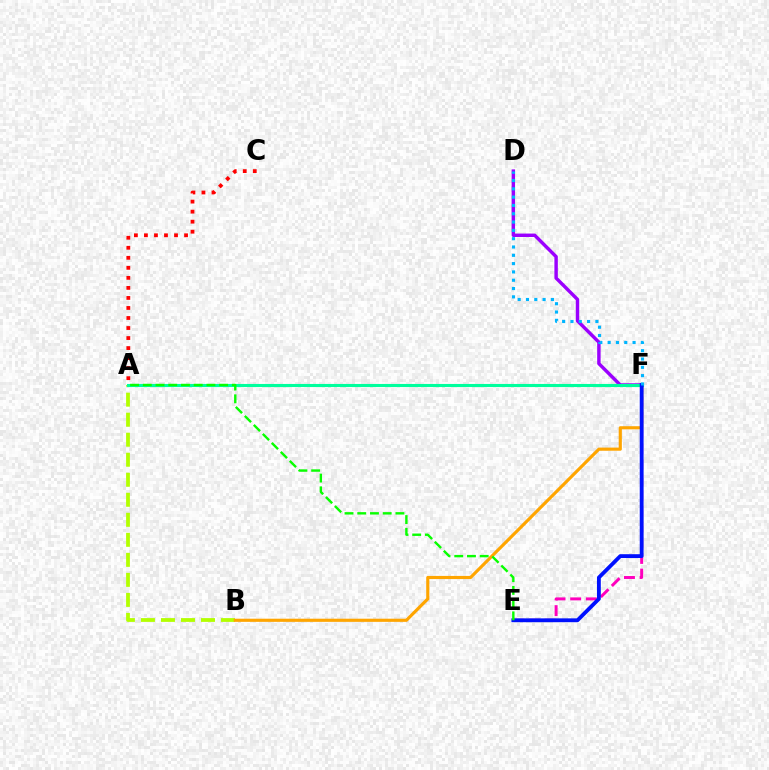{('D', 'F'): [{'color': '#9b00ff', 'line_style': 'solid', 'thickness': 2.47}, {'color': '#00b5ff', 'line_style': 'dotted', 'thickness': 2.26}], ('A', 'B'): [{'color': '#b3ff00', 'line_style': 'dashed', 'thickness': 2.72}], ('B', 'F'): [{'color': '#ffa500', 'line_style': 'solid', 'thickness': 2.26}], ('E', 'F'): [{'color': '#ff00bd', 'line_style': 'dashed', 'thickness': 2.13}, {'color': '#0010ff', 'line_style': 'solid', 'thickness': 2.76}], ('A', 'F'): [{'color': '#00ff9d', 'line_style': 'solid', 'thickness': 2.23}], ('A', 'C'): [{'color': '#ff0000', 'line_style': 'dotted', 'thickness': 2.73}], ('A', 'E'): [{'color': '#08ff00', 'line_style': 'dashed', 'thickness': 1.73}]}